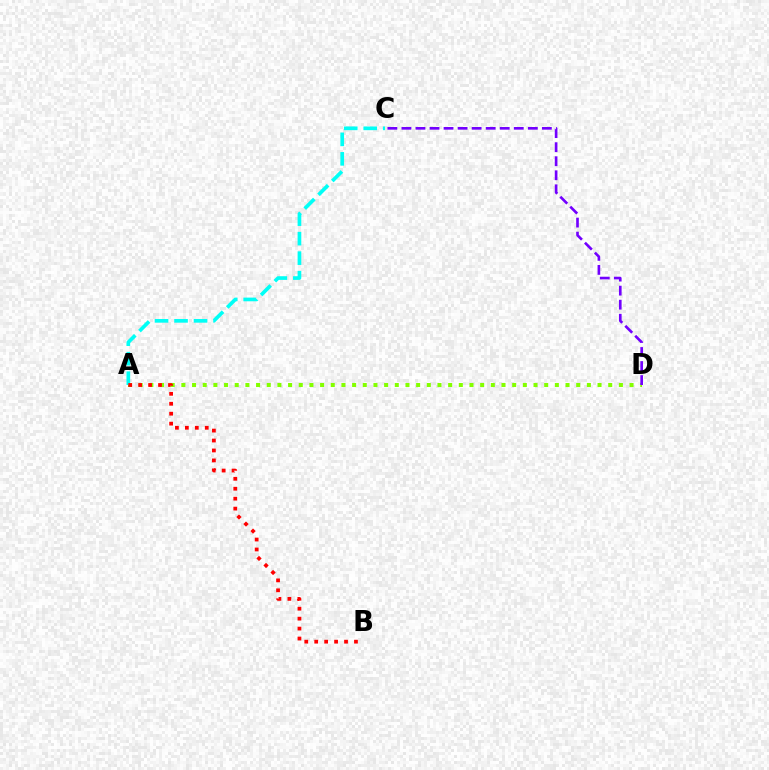{('A', 'D'): [{'color': '#84ff00', 'line_style': 'dotted', 'thickness': 2.9}], ('A', 'C'): [{'color': '#00fff6', 'line_style': 'dashed', 'thickness': 2.65}], ('C', 'D'): [{'color': '#7200ff', 'line_style': 'dashed', 'thickness': 1.91}], ('A', 'B'): [{'color': '#ff0000', 'line_style': 'dotted', 'thickness': 2.7}]}